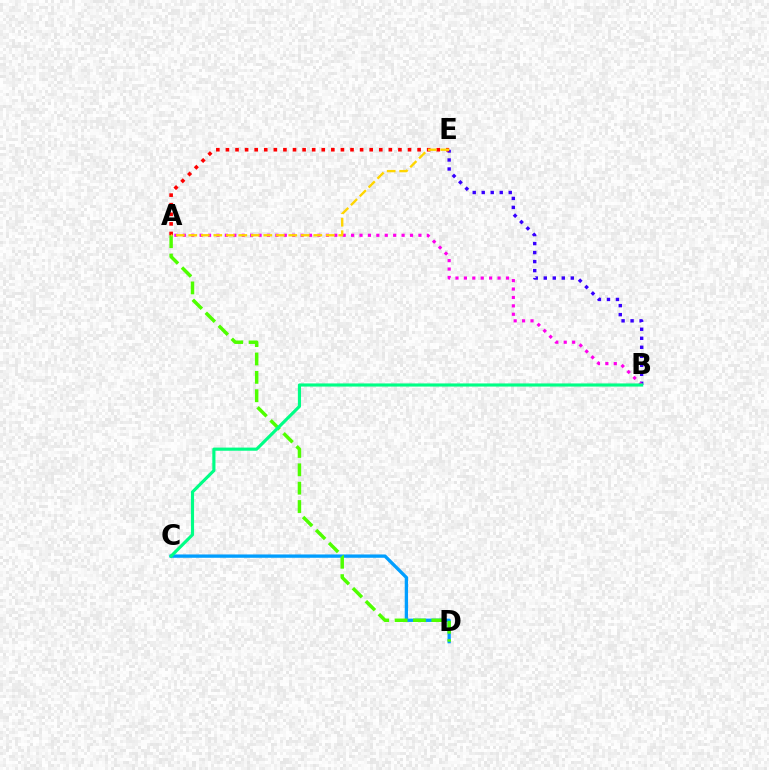{('B', 'E'): [{'color': '#3700ff', 'line_style': 'dotted', 'thickness': 2.45}], ('C', 'D'): [{'color': '#009eff', 'line_style': 'solid', 'thickness': 2.39}], ('A', 'D'): [{'color': '#4fff00', 'line_style': 'dashed', 'thickness': 2.49}], ('A', 'E'): [{'color': '#ff0000', 'line_style': 'dotted', 'thickness': 2.6}, {'color': '#ffd500', 'line_style': 'dashed', 'thickness': 1.7}], ('A', 'B'): [{'color': '#ff00ed', 'line_style': 'dotted', 'thickness': 2.29}], ('B', 'C'): [{'color': '#00ff86', 'line_style': 'solid', 'thickness': 2.26}]}